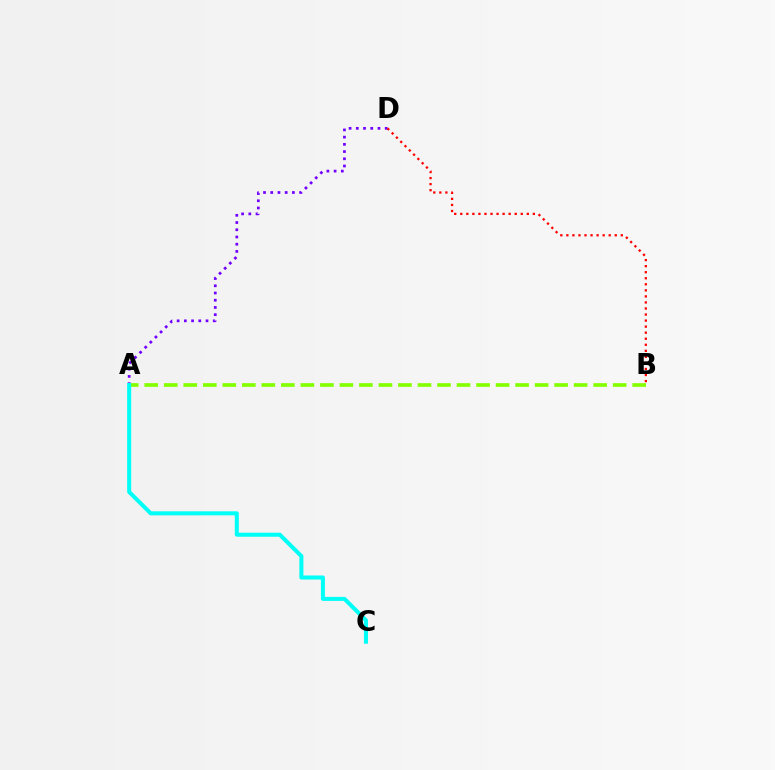{('A', 'B'): [{'color': '#84ff00', 'line_style': 'dashed', 'thickness': 2.65}], ('A', 'D'): [{'color': '#7200ff', 'line_style': 'dotted', 'thickness': 1.96}], ('B', 'D'): [{'color': '#ff0000', 'line_style': 'dotted', 'thickness': 1.64}], ('A', 'C'): [{'color': '#00fff6', 'line_style': 'solid', 'thickness': 2.9}]}